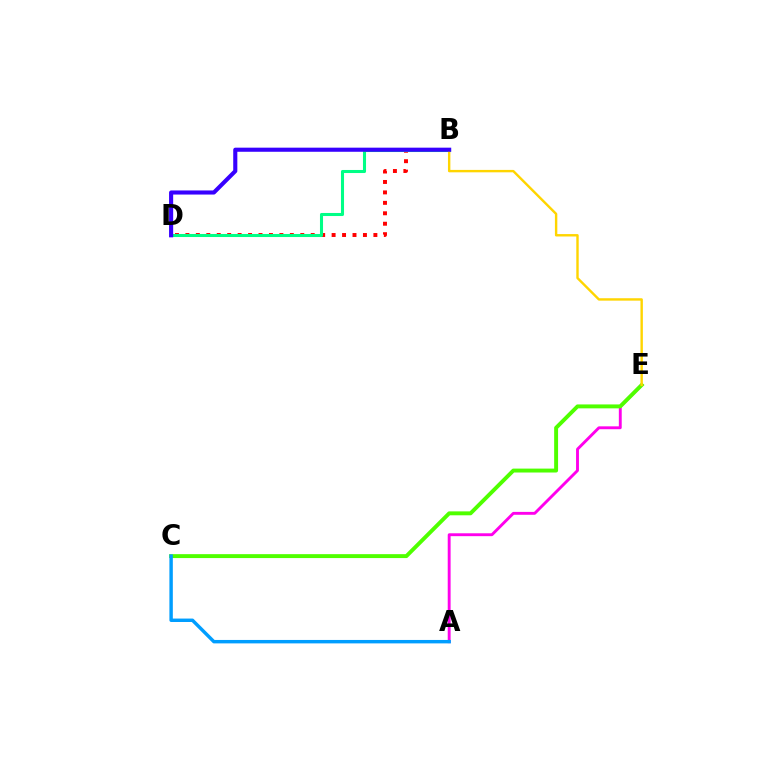{('A', 'E'): [{'color': '#ff00ed', 'line_style': 'solid', 'thickness': 2.08}], ('B', 'D'): [{'color': '#ff0000', 'line_style': 'dotted', 'thickness': 2.84}, {'color': '#00ff86', 'line_style': 'solid', 'thickness': 2.2}, {'color': '#3700ff', 'line_style': 'solid', 'thickness': 2.96}], ('C', 'E'): [{'color': '#4fff00', 'line_style': 'solid', 'thickness': 2.82}], ('B', 'E'): [{'color': '#ffd500', 'line_style': 'solid', 'thickness': 1.73}], ('A', 'C'): [{'color': '#009eff', 'line_style': 'solid', 'thickness': 2.47}]}